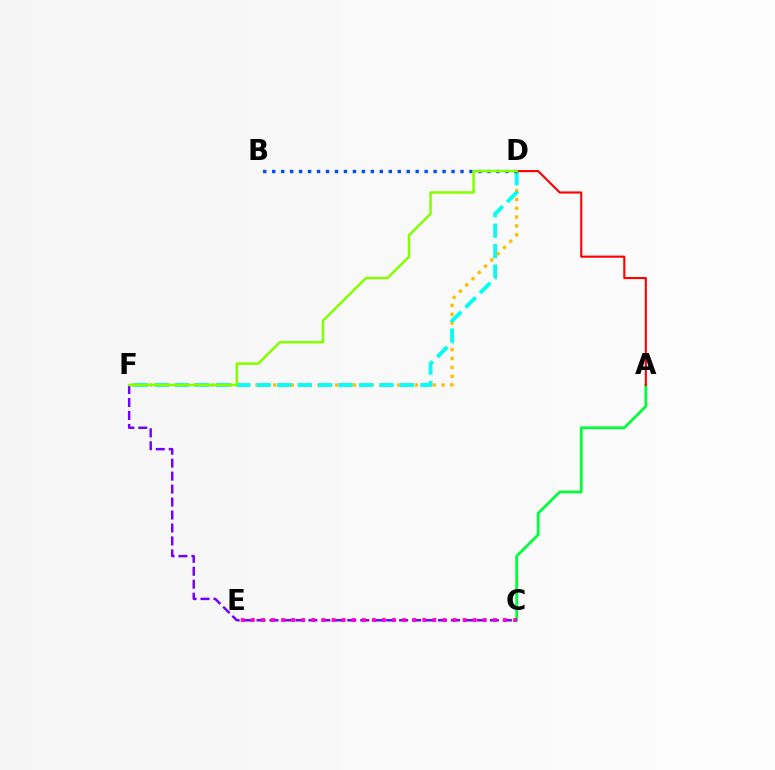{('A', 'C'): [{'color': '#00ff39', 'line_style': 'solid', 'thickness': 2.0}], ('D', 'F'): [{'color': '#ffbd00', 'line_style': 'dotted', 'thickness': 2.41}, {'color': '#00fff6', 'line_style': 'dashed', 'thickness': 2.78}, {'color': '#84ff00', 'line_style': 'solid', 'thickness': 1.8}], ('C', 'F'): [{'color': '#7200ff', 'line_style': 'dashed', 'thickness': 1.76}], ('C', 'E'): [{'color': '#ff00cf', 'line_style': 'dotted', 'thickness': 2.74}], ('B', 'D'): [{'color': '#004bff', 'line_style': 'dotted', 'thickness': 2.44}], ('A', 'D'): [{'color': '#ff0000', 'line_style': 'solid', 'thickness': 1.52}]}